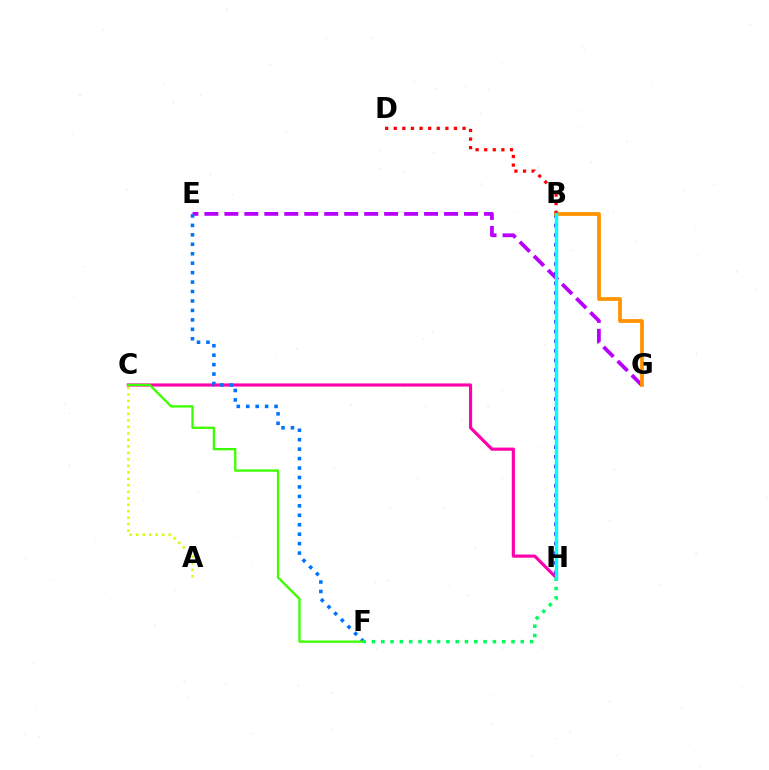{('C', 'H'): [{'color': '#ff00ac', 'line_style': 'solid', 'thickness': 2.27}], ('E', 'G'): [{'color': '#b900ff', 'line_style': 'dashed', 'thickness': 2.71}], ('E', 'F'): [{'color': '#0074ff', 'line_style': 'dotted', 'thickness': 2.57}], ('B', 'H'): [{'color': '#2500ff', 'line_style': 'dotted', 'thickness': 2.62}, {'color': '#00fff6', 'line_style': 'solid', 'thickness': 2.46}], ('B', 'G'): [{'color': '#ff9400', 'line_style': 'solid', 'thickness': 2.72}], ('C', 'F'): [{'color': '#3dff00', 'line_style': 'solid', 'thickness': 1.68}], ('A', 'C'): [{'color': '#d1ff00', 'line_style': 'dotted', 'thickness': 1.76}], ('F', 'H'): [{'color': '#00ff5c', 'line_style': 'dotted', 'thickness': 2.53}], ('B', 'D'): [{'color': '#ff0000', 'line_style': 'dotted', 'thickness': 2.34}]}